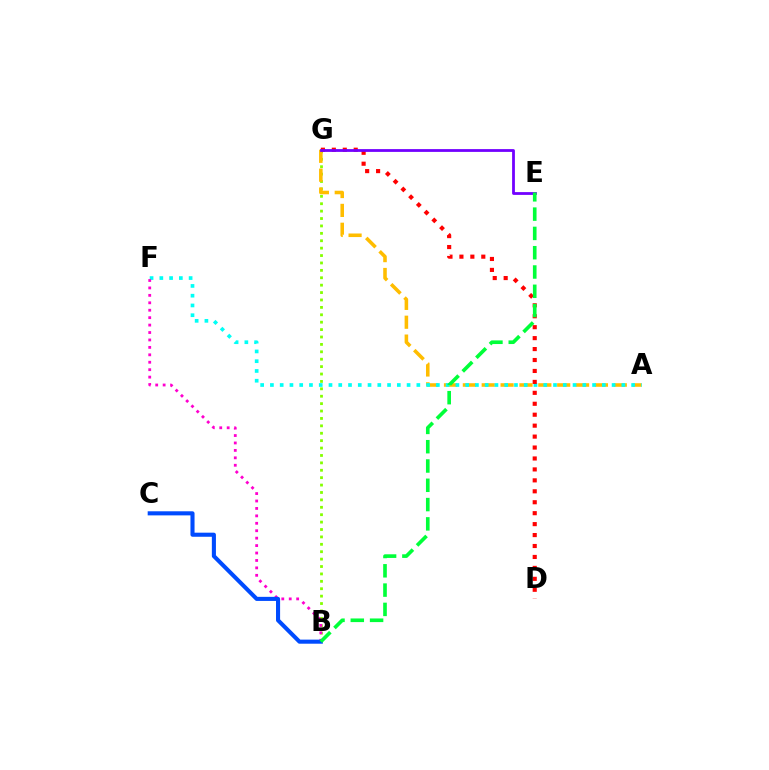{('B', 'G'): [{'color': '#84ff00', 'line_style': 'dotted', 'thickness': 2.01}], ('A', 'G'): [{'color': '#ffbd00', 'line_style': 'dashed', 'thickness': 2.56}], ('A', 'F'): [{'color': '#00fff6', 'line_style': 'dotted', 'thickness': 2.65}], ('B', 'F'): [{'color': '#ff00cf', 'line_style': 'dotted', 'thickness': 2.02}], ('D', 'G'): [{'color': '#ff0000', 'line_style': 'dotted', 'thickness': 2.97}], ('B', 'C'): [{'color': '#004bff', 'line_style': 'solid', 'thickness': 2.94}], ('E', 'G'): [{'color': '#7200ff', 'line_style': 'solid', 'thickness': 2.01}], ('B', 'E'): [{'color': '#00ff39', 'line_style': 'dashed', 'thickness': 2.62}]}